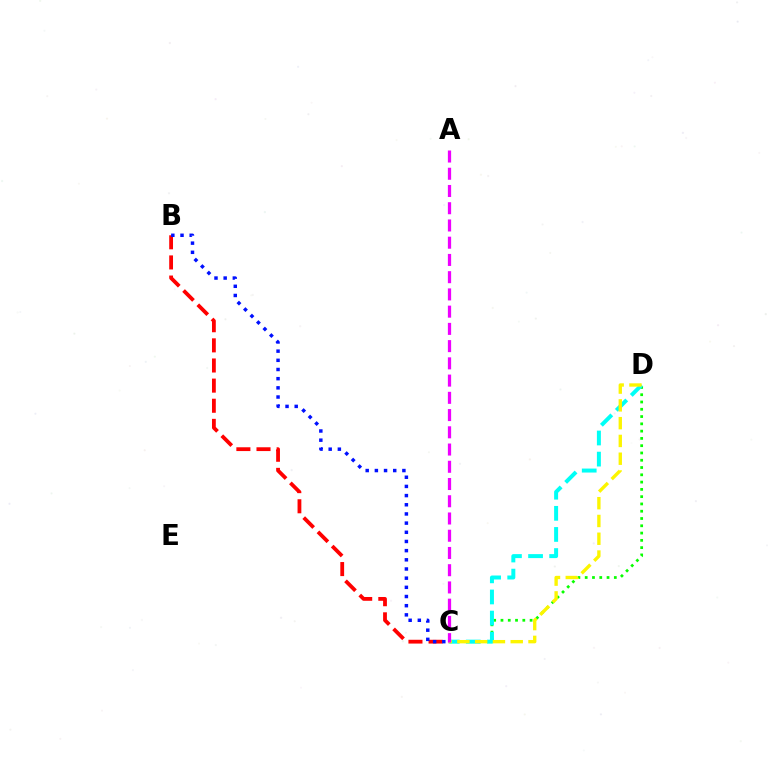{('B', 'C'): [{'color': '#ff0000', 'line_style': 'dashed', 'thickness': 2.73}, {'color': '#0010ff', 'line_style': 'dotted', 'thickness': 2.49}], ('C', 'D'): [{'color': '#08ff00', 'line_style': 'dotted', 'thickness': 1.98}, {'color': '#00fff6', 'line_style': 'dashed', 'thickness': 2.87}, {'color': '#fcf500', 'line_style': 'dashed', 'thickness': 2.42}], ('A', 'C'): [{'color': '#ee00ff', 'line_style': 'dashed', 'thickness': 2.34}]}